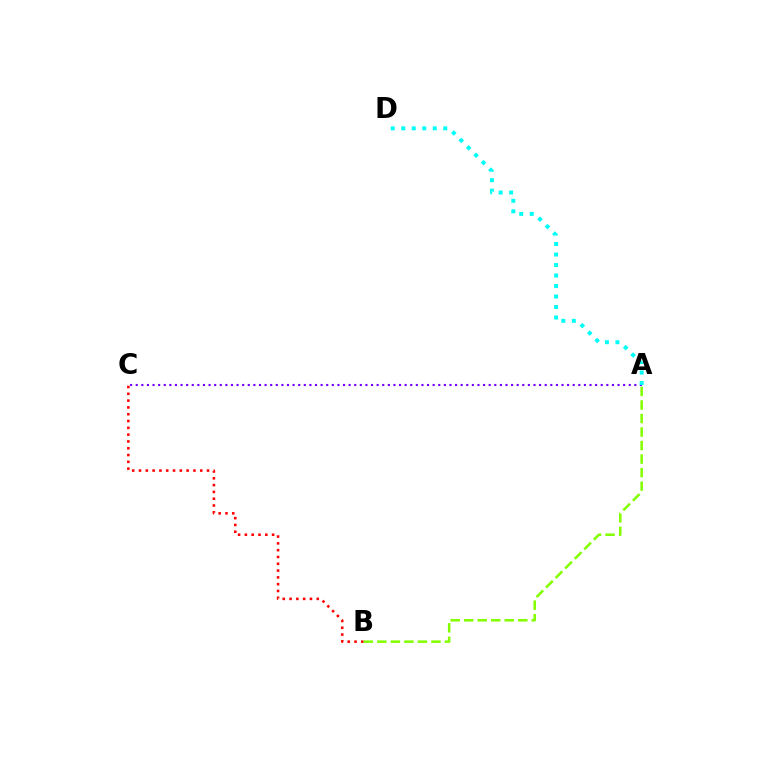{('B', 'C'): [{'color': '#ff0000', 'line_style': 'dotted', 'thickness': 1.85}], ('A', 'B'): [{'color': '#84ff00', 'line_style': 'dashed', 'thickness': 1.84}], ('A', 'C'): [{'color': '#7200ff', 'line_style': 'dotted', 'thickness': 1.52}], ('A', 'D'): [{'color': '#00fff6', 'line_style': 'dotted', 'thickness': 2.85}]}